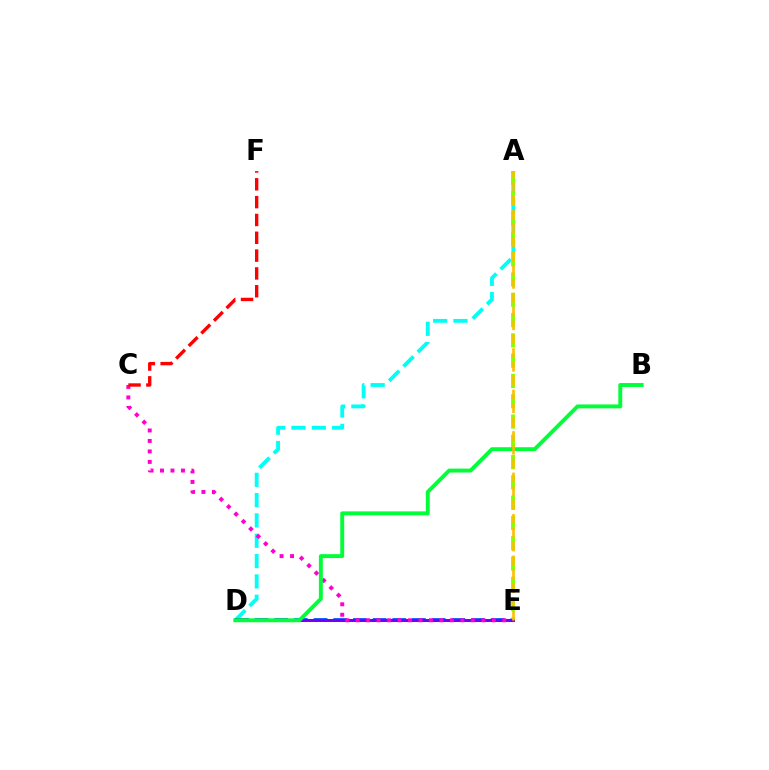{('A', 'D'): [{'color': '#00fff6', 'line_style': 'dashed', 'thickness': 2.76}], ('D', 'E'): [{'color': '#004bff', 'line_style': 'dashed', 'thickness': 2.67}, {'color': '#7200ff', 'line_style': 'solid', 'thickness': 2.15}], ('A', 'E'): [{'color': '#84ff00', 'line_style': 'dashed', 'thickness': 2.76}, {'color': '#ffbd00', 'line_style': 'dashed', 'thickness': 1.88}], ('C', 'E'): [{'color': '#ff00cf', 'line_style': 'dotted', 'thickness': 2.85}], ('C', 'F'): [{'color': '#ff0000', 'line_style': 'dashed', 'thickness': 2.42}], ('B', 'D'): [{'color': '#00ff39', 'line_style': 'solid', 'thickness': 2.82}]}